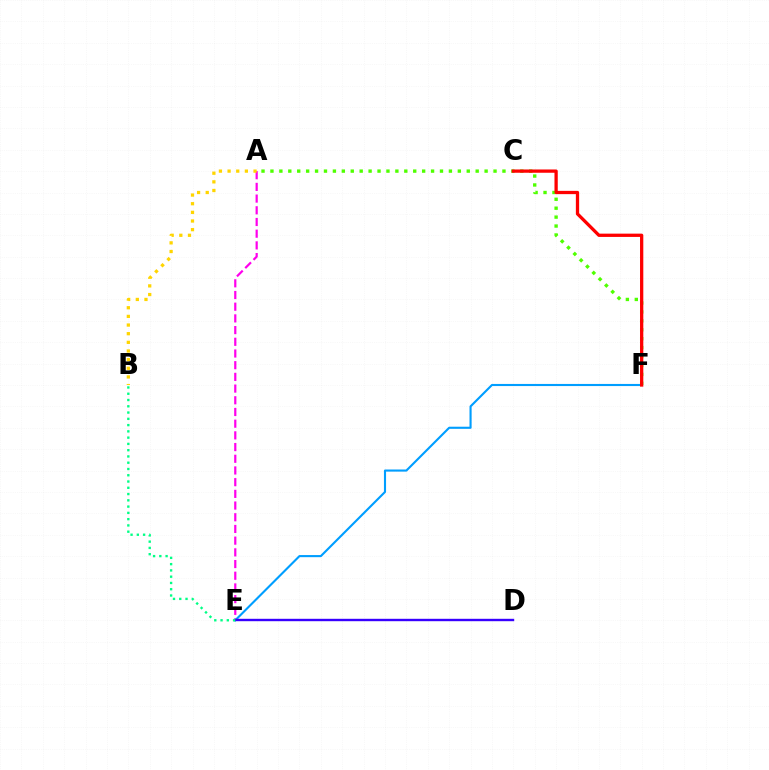{('A', 'E'): [{'color': '#ff00ed', 'line_style': 'dashed', 'thickness': 1.59}], ('A', 'F'): [{'color': '#4fff00', 'line_style': 'dotted', 'thickness': 2.42}], ('E', 'F'): [{'color': '#009eff', 'line_style': 'solid', 'thickness': 1.52}], ('A', 'B'): [{'color': '#ffd500', 'line_style': 'dotted', 'thickness': 2.35}], ('D', 'E'): [{'color': '#3700ff', 'line_style': 'solid', 'thickness': 1.72}], ('C', 'F'): [{'color': '#ff0000', 'line_style': 'solid', 'thickness': 2.36}], ('B', 'E'): [{'color': '#00ff86', 'line_style': 'dotted', 'thickness': 1.7}]}